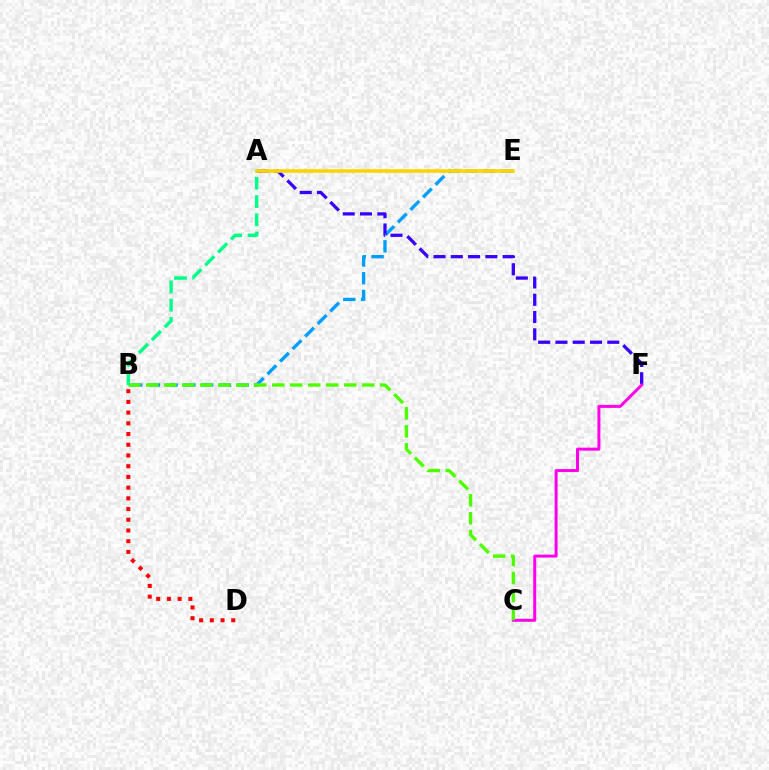{('B', 'D'): [{'color': '#ff0000', 'line_style': 'dotted', 'thickness': 2.91}], ('B', 'E'): [{'color': '#009eff', 'line_style': 'dashed', 'thickness': 2.41}], ('A', 'F'): [{'color': '#3700ff', 'line_style': 'dashed', 'thickness': 2.35}], ('C', 'F'): [{'color': '#ff00ed', 'line_style': 'solid', 'thickness': 2.16}], ('B', 'C'): [{'color': '#4fff00', 'line_style': 'dashed', 'thickness': 2.45}], ('A', 'E'): [{'color': '#ffd500', 'line_style': 'solid', 'thickness': 2.58}], ('A', 'B'): [{'color': '#00ff86', 'line_style': 'dashed', 'thickness': 2.48}]}